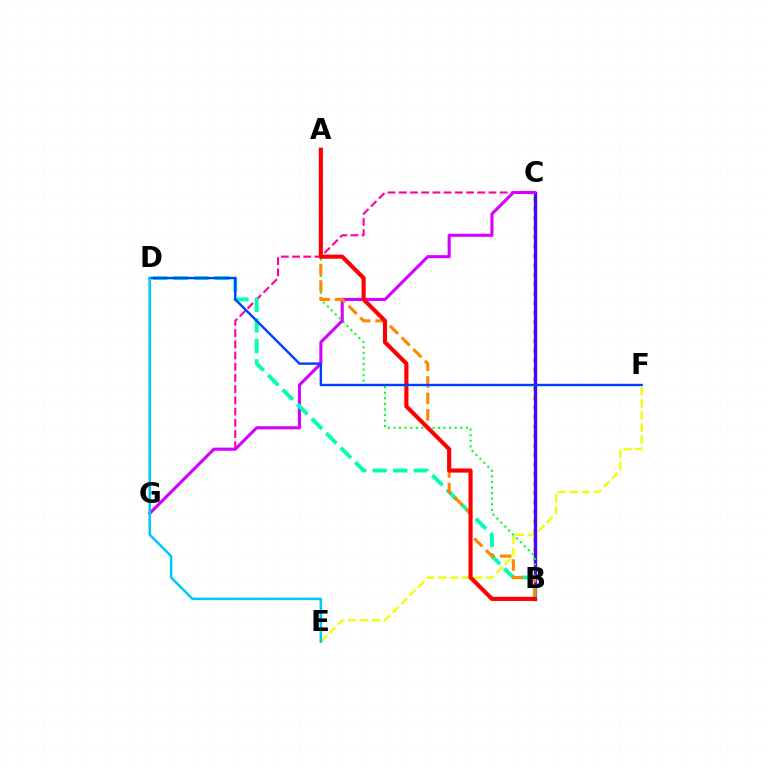{('B', 'C'): [{'color': '#66ff00', 'line_style': 'dotted', 'thickness': 2.58}, {'color': '#4f00ff', 'line_style': 'solid', 'thickness': 2.4}], ('E', 'F'): [{'color': '#eeff00', 'line_style': 'dashed', 'thickness': 1.63}], ('C', 'G'): [{'color': '#ff00a0', 'line_style': 'dashed', 'thickness': 1.52}, {'color': '#d600ff', 'line_style': 'solid', 'thickness': 2.21}], ('A', 'B'): [{'color': '#00ff27', 'line_style': 'dotted', 'thickness': 1.51}, {'color': '#ff8800', 'line_style': 'dashed', 'thickness': 2.24}, {'color': '#ff0000', 'line_style': 'solid', 'thickness': 2.97}], ('B', 'D'): [{'color': '#00ffaf', 'line_style': 'dashed', 'thickness': 2.79}], ('D', 'F'): [{'color': '#003fff', 'line_style': 'solid', 'thickness': 1.73}], ('D', 'E'): [{'color': '#00c7ff', 'line_style': 'solid', 'thickness': 1.82}]}